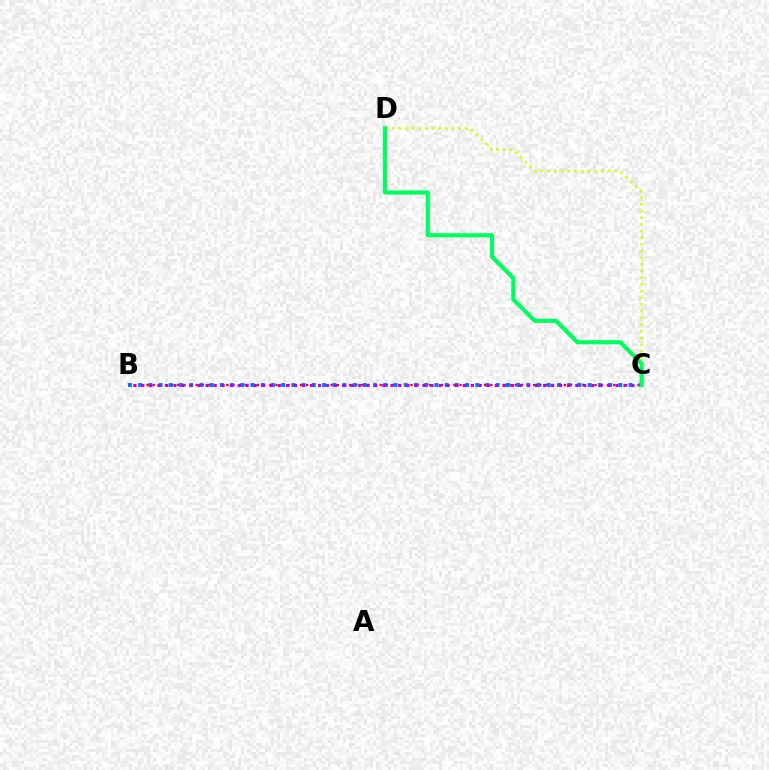{('B', 'C'): [{'color': '#ff0000', 'line_style': 'dotted', 'thickness': 1.67}, {'color': '#0074ff', 'line_style': 'dotted', 'thickness': 2.78}, {'color': '#b900ff', 'line_style': 'dotted', 'thickness': 2.18}], ('C', 'D'): [{'color': '#d1ff00', 'line_style': 'dotted', 'thickness': 1.81}, {'color': '#00ff5c', 'line_style': 'solid', 'thickness': 2.99}]}